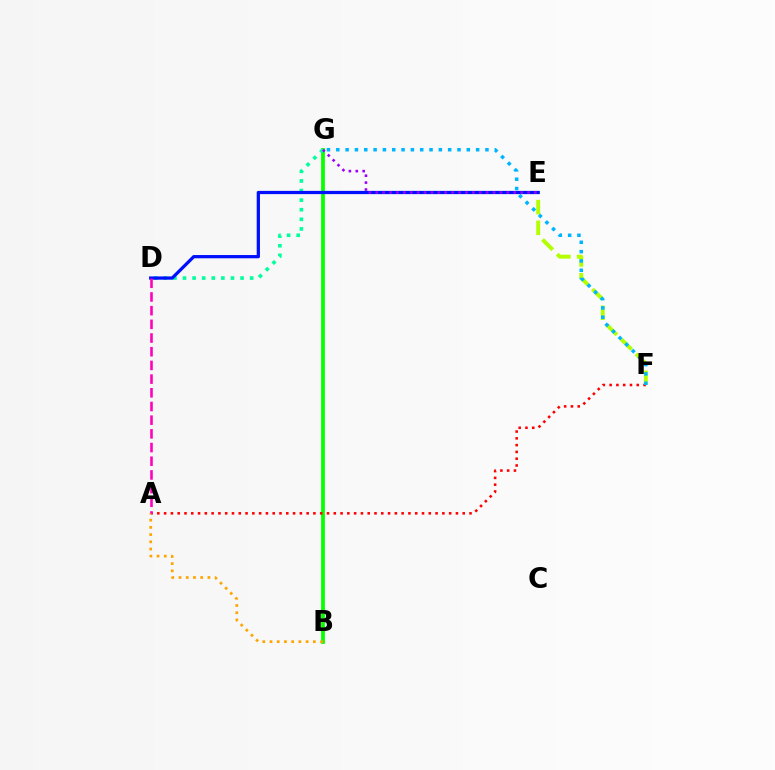{('B', 'G'): [{'color': '#08ff00', 'line_style': 'solid', 'thickness': 2.7}], ('E', 'F'): [{'color': '#b3ff00', 'line_style': 'dashed', 'thickness': 2.82}], ('D', 'G'): [{'color': '#00ff9d', 'line_style': 'dotted', 'thickness': 2.61}], ('D', 'E'): [{'color': '#0010ff', 'line_style': 'solid', 'thickness': 2.34}], ('A', 'F'): [{'color': '#ff0000', 'line_style': 'dotted', 'thickness': 1.84}], ('E', 'G'): [{'color': '#9b00ff', 'line_style': 'dotted', 'thickness': 1.87}], ('A', 'B'): [{'color': '#ffa500', 'line_style': 'dotted', 'thickness': 1.96}], ('A', 'D'): [{'color': '#ff00bd', 'line_style': 'dashed', 'thickness': 1.86}], ('F', 'G'): [{'color': '#00b5ff', 'line_style': 'dotted', 'thickness': 2.53}]}